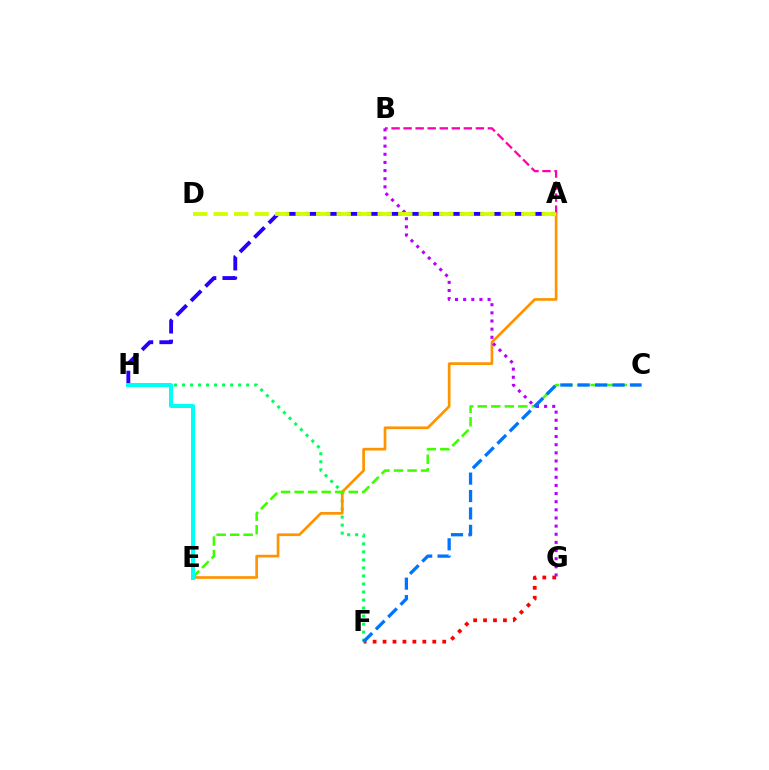{('A', 'B'): [{'color': '#ff00ac', 'line_style': 'dashed', 'thickness': 1.64}], ('F', 'H'): [{'color': '#00ff5c', 'line_style': 'dotted', 'thickness': 2.18}], ('A', 'H'): [{'color': '#2500ff', 'line_style': 'dashed', 'thickness': 2.78}], ('F', 'G'): [{'color': '#ff0000', 'line_style': 'dotted', 'thickness': 2.7}], ('A', 'E'): [{'color': '#ff9400', 'line_style': 'solid', 'thickness': 1.94}], ('C', 'E'): [{'color': '#3dff00', 'line_style': 'dashed', 'thickness': 1.84}], ('B', 'G'): [{'color': '#b900ff', 'line_style': 'dotted', 'thickness': 2.21}], ('E', 'H'): [{'color': '#00fff6', 'line_style': 'solid', 'thickness': 2.86}], ('C', 'F'): [{'color': '#0074ff', 'line_style': 'dashed', 'thickness': 2.37}], ('A', 'D'): [{'color': '#d1ff00', 'line_style': 'dashed', 'thickness': 2.79}]}